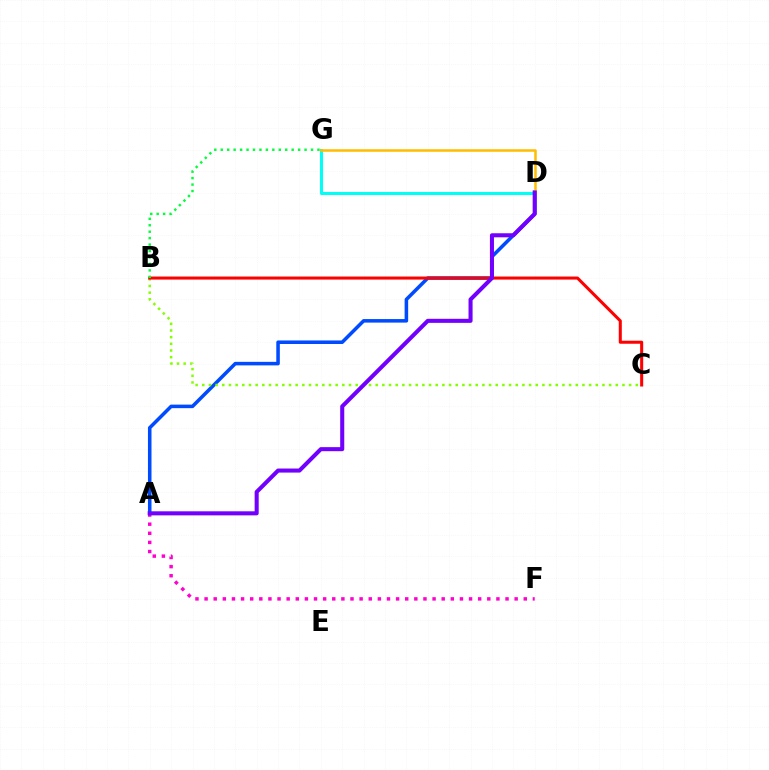{('A', 'F'): [{'color': '#ff00cf', 'line_style': 'dotted', 'thickness': 2.48}], ('D', 'G'): [{'color': '#00fff6', 'line_style': 'solid', 'thickness': 2.19}, {'color': '#ffbd00', 'line_style': 'solid', 'thickness': 1.81}], ('A', 'D'): [{'color': '#004bff', 'line_style': 'solid', 'thickness': 2.55}, {'color': '#7200ff', 'line_style': 'solid', 'thickness': 2.92}], ('B', 'C'): [{'color': '#84ff00', 'line_style': 'dotted', 'thickness': 1.81}, {'color': '#ff0000', 'line_style': 'solid', 'thickness': 2.19}], ('B', 'G'): [{'color': '#00ff39', 'line_style': 'dotted', 'thickness': 1.75}]}